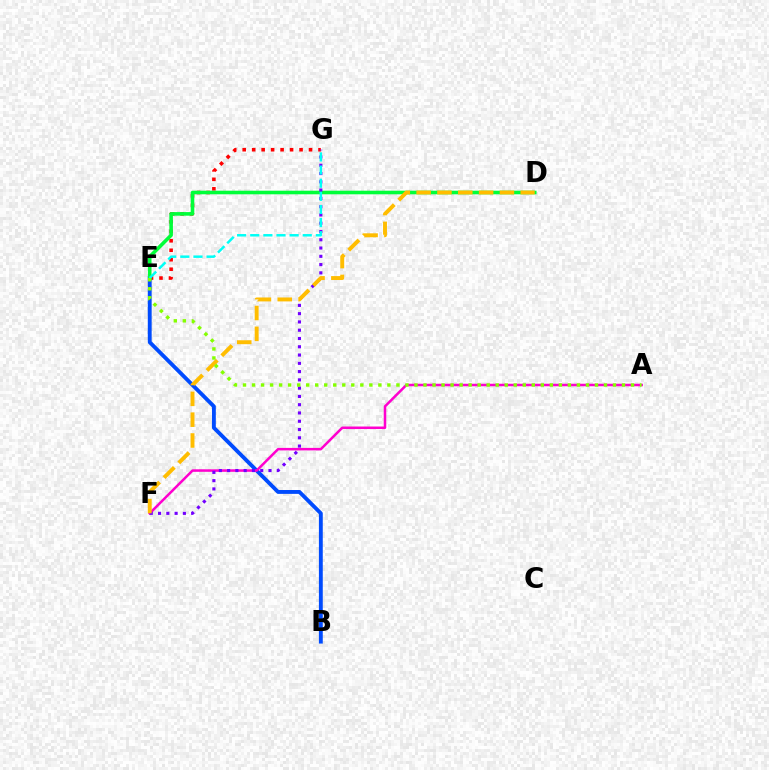{('E', 'G'): [{'color': '#ff0000', 'line_style': 'dotted', 'thickness': 2.57}, {'color': '#00fff6', 'line_style': 'dashed', 'thickness': 1.78}], ('B', 'E'): [{'color': '#004bff', 'line_style': 'solid', 'thickness': 2.78}], ('A', 'F'): [{'color': '#ff00cf', 'line_style': 'solid', 'thickness': 1.82}], ('D', 'E'): [{'color': '#00ff39', 'line_style': 'solid', 'thickness': 2.59}], ('F', 'G'): [{'color': '#7200ff', 'line_style': 'dotted', 'thickness': 2.25}], ('D', 'F'): [{'color': '#ffbd00', 'line_style': 'dashed', 'thickness': 2.83}], ('A', 'E'): [{'color': '#84ff00', 'line_style': 'dotted', 'thickness': 2.45}]}